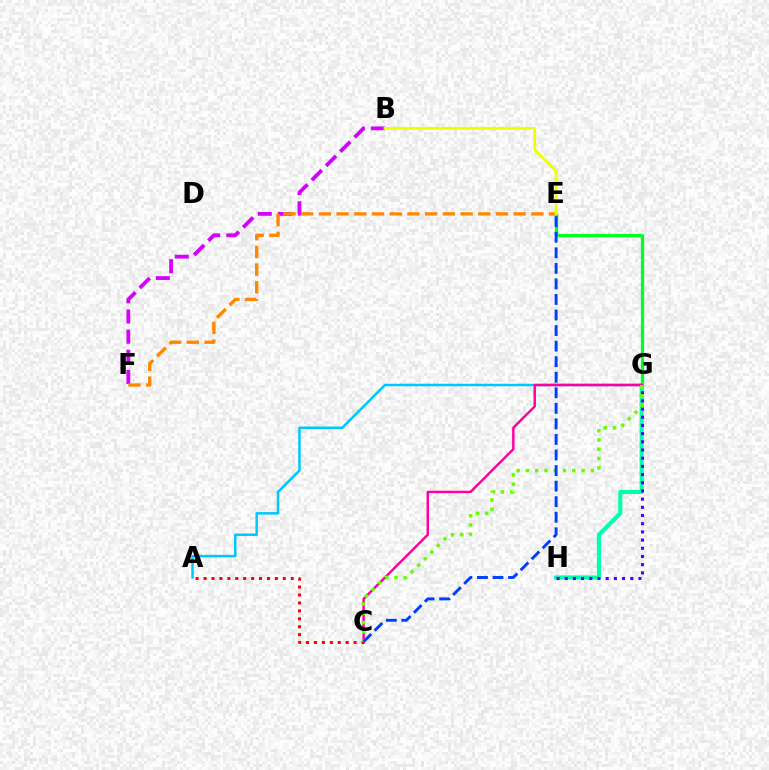{('B', 'F'): [{'color': '#d600ff', 'line_style': 'dashed', 'thickness': 2.74}], ('G', 'H'): [{'color': '#00ffaf', 'line_style': 'solid', 'thickness': 2.98}, {'color': '#4f00ff', 'line_style': 'dotted', 'thickness': 2.23}], ('E', 'F'): [{'color': '#ff8800', 'line_style': 'dashed', 'thickness': 2.41}], ('A', 'G'): [{'color': '#00c7ff', 'line_style': 'solid', 'thickness': 1.81}], ('E', 'G'): [{'color': '#00ff27', 'line_style': 'solid', 'thickness': 2.34}], ('C', 'G'): [{'color': '#ff00a0', 'line_style': 'solid', 'thickness': 1.77}, {'color': '#66ff00', 'line_style': 'dotted', 'thickness': 2.52}], ('A', 'C'): [{'color': '#ff0000', 'line_style': 'dotted', 'thickness': 2.15}], ('B', 'E'): [{'color': '#eeff00', 'line_style': 'solid', 'thickness': 2.03}], ('C', 'E'): [{'color': '#003fff', 'line_style': 'dashed', 'thickness': 2.11}]}